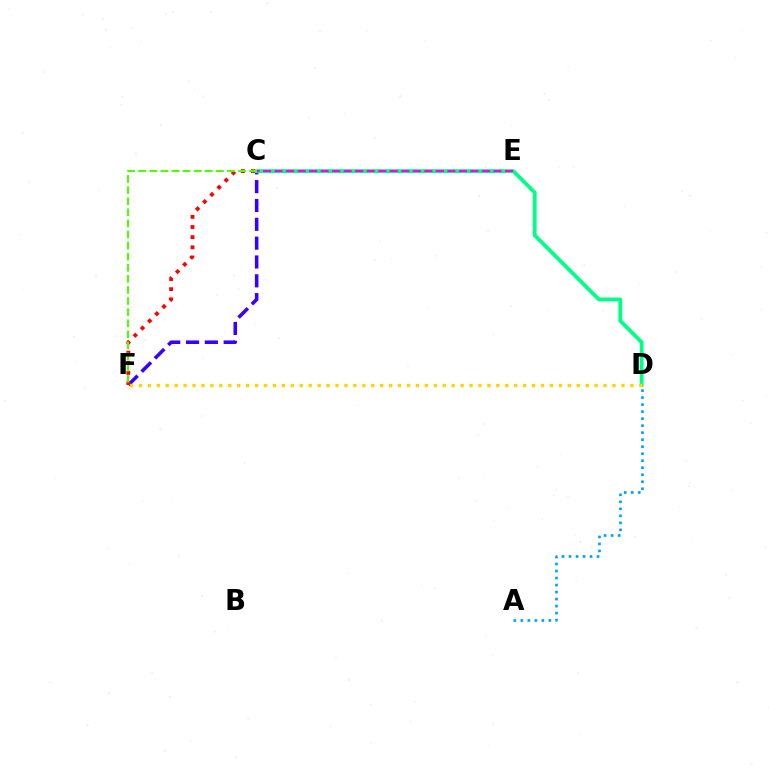{('C', 'F'): [{'color': '#3700ff', 'line_style': 'dashed', 'thickness': 2.56}, {'color': '#ff0000', 'line_style': 'dotted', 'thickness': 2.76}, {'color': '#4fff00', 'line_style': 'dashed', 'thickness': 1.51}], ('A', 'D'): [{'color': '#009eff', 'line_style': 'dotted', 'thickness': 1.9}], ('C', 'D'): [{'color': '#00ff86', 'line_style': 'solid', 'thickness': 2.74}], ('D', 'F'): [{'color': '#ffd500', 'line_style': 'dotted', 'thickness': 2.43}], ('C', 'E'): [{'color': '#ff00ed', 'line_style': 'dashed', 'thickness': 1.57}]}